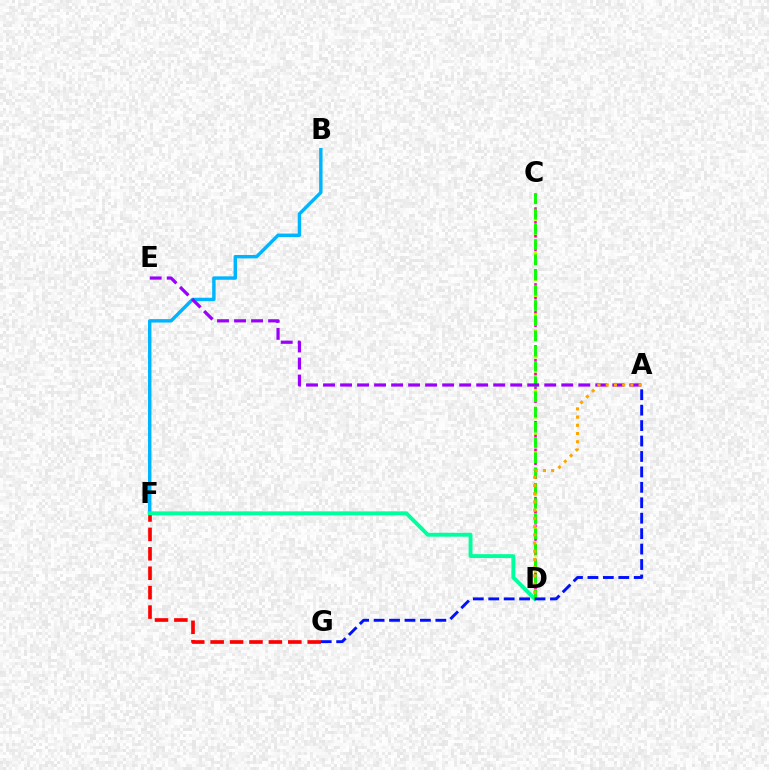{('F', 'G'): [{'color': '#ff0000', 'line_style': 'dashed', 'thickness': 2.64}], ('C', 'D'): [{'color': '#b3ff00', 'line_style': 'dotted', 'thickness': 2.34}, {'color': '#ff00bd', 'line_style': 'dotted', 'thickness': 1.87}, {'color': '#08ff00', 'line_style': 'dashed', 'thickness': 2.07}], ('B', 'F'): [{'color': '#00b5ff', 'line_style': 'solid', 'thickness': 2.47}], ('D', 'F'): [{'color': '#00ff9d', 'line_style': 'solid', 'thickness': 2.81}], ('A', 'E'): [{'color': '#9b00ff', 'line_style': 'dashed', 'thickness': 2.31}], ('A', 'G'): [{'color': '#0010ff', 'line_style': 'dashed', 'thickness': 2.1}], ('A', 'D'): [{'color': '#ffa500', 'line_style': 'dotted', 'thickness': 2.23}]}